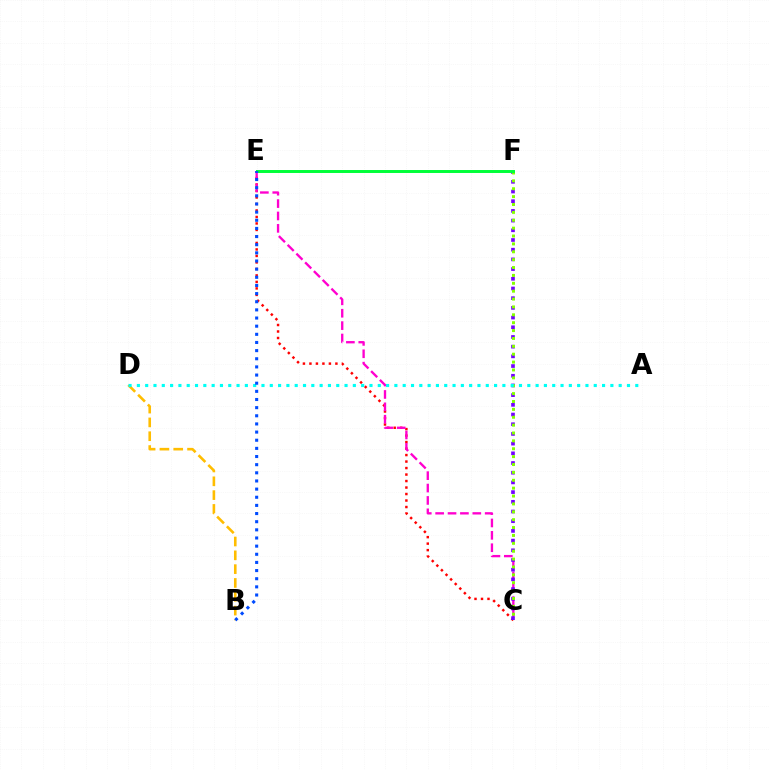{('C', 'E'): [{'color': '#ff0000', 'line_style': 'dotted', 'thickness': 1.76}, {'color': '#ff00cf', 'line_style': 'dashed', 'thickness': 1.68}], ('C', 'F'): [{'color': '#7200ff', 'line_style': 'dotted', 'thickness': 2.63}, {'color': '#84ff00', 'line_style': 'dotted', 'thickness': 2.14}], ('B', 'D'): [{'color': '#ffbd00', 'line_style': 'dashed', 'thickness': 1.88}], ('E', 'F'): [{'color': '#00ff39', 'line_style': 'solid', 'thickness': 2.13}], ('A', 'D'): [{'color': '#00fff6', 'line_style': 'dotted', 'thickness': 2.26}], ('B', 'E'): [{'color': '#004bff', 'line_style': 'dotted', 'thickness': 2.21}]}